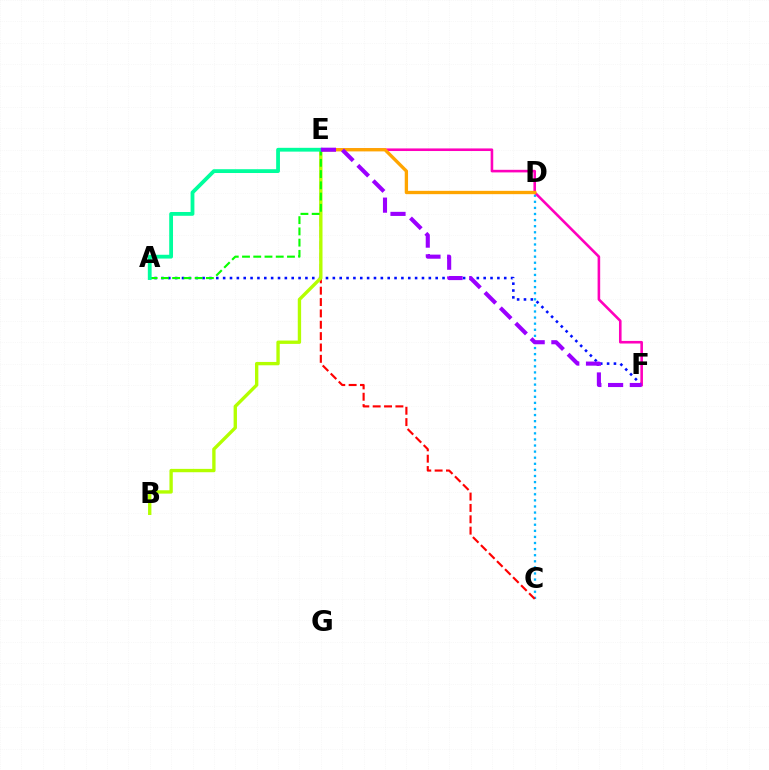{('C', 'D'): [{'color': '#00b5ff', 'line_style': 'dotted', 'thickness': 1.66}], ('A', 'F'): [{'color': '#0010ff', 'line_style': 'dotted', 'thickness': 1.86}], ('E', 'F'): [{'color': '#ff00bd', 'line_style': 'solid', 'thickness': 1.87}, {'color': '#9b00ff', 'line_style': 'dashed', 'thickness': 2.95}], ('D', 'E'): [{'color': '#ffa500', 'line_style': 'solid', 'thickness': 2.4}], ('C', 'E'): [{'color': '#ff0000', 'line_style': 'dashed', 'thickness': 1.54}], ('B', 'E'): [{'color': '#b3ff00', 'line_style': 'solid', 'thickness': 2.41}], ('A', 'E'): [{'color': '#08ff00', 'line_style': 'dashed', 'thickness': 1.53}, {'color': '#00ff9d', 'line_style': 'solid', 'thickness': 2.73}]}